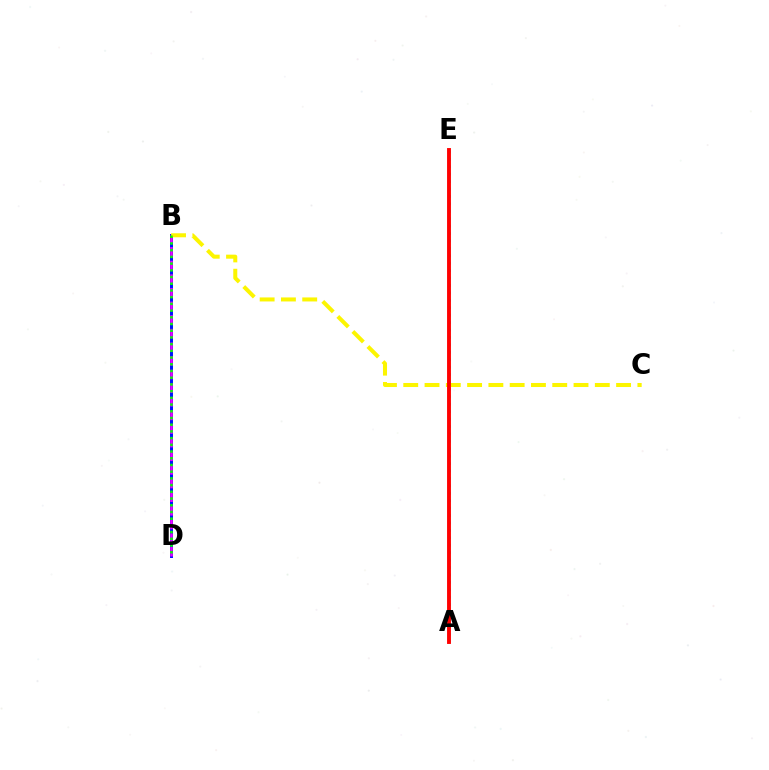{('B', 'D'): [{'color': '#0010ff', 'line_style': 'solid', 'thickness': 2.13}, {'color': '#ee00ff', 'line_style': 'dashed', 'thickness': 1.85}, {'color': '#08ff00', 'line_style': 'dotted', 'thickness': 1.82}], ('B', 'C'): [{'color': '#fcf500', 'line_style': 'dashed', 'thickness': 2.89}], ('A', 'E'): [{'color': '#00fff6', 'line_style': 'dotted', 'thickness': 2.02}, {'color': '#ff0000', 'line_style': 'solid', 'thickness': 2.8}]}